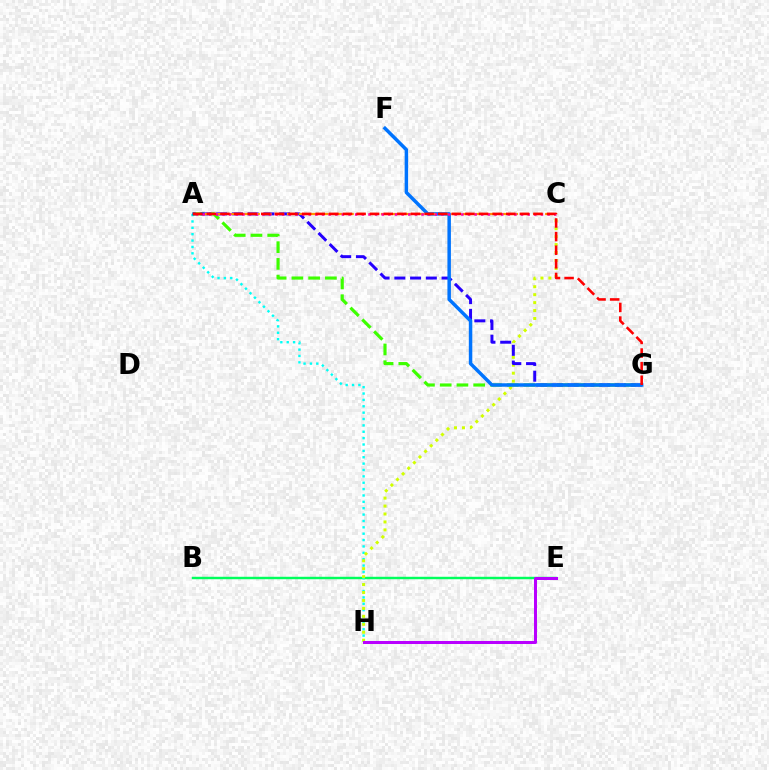{('B', 'E'): [{'color': '#00ff5c', 'line_style': 'solid', 'thickness': 1.75}], ('A', 'H'): [{'color': '#00fff6', 'line_style': 'dotted', 'thickness': 1.73}], ('C', 'H'): [{'color': '#d1ff00', 'line_style': 'dotted', 'thickness': 2.16}], ('A', 'G'): [{'color': '#3dff00', 'line_style': 'dashed', 'thickness': 2.27}, {'color': '#2500ff', 'line_style': 'dashed', 'thickness': 2.14}, {'color': '#ff0000', 'line_style': 'dashed', 'thickness': 1.85}], ('F', 'G'): [{'color': '#0074ff', 'line_style': 'solid', 'thickness': 2.51}], ('A', 'C'): [{'color': '#ff9400', 'line_style': 'dashed', 'thickness': 1.59}, {'color': '#ff00ac', 'line_style': 'dotted', 'thickness': 1.8}], ('E', 'H'): [{'color': '#b900ff', 'line_style': 'solid', 'thickness': 2.17}]}